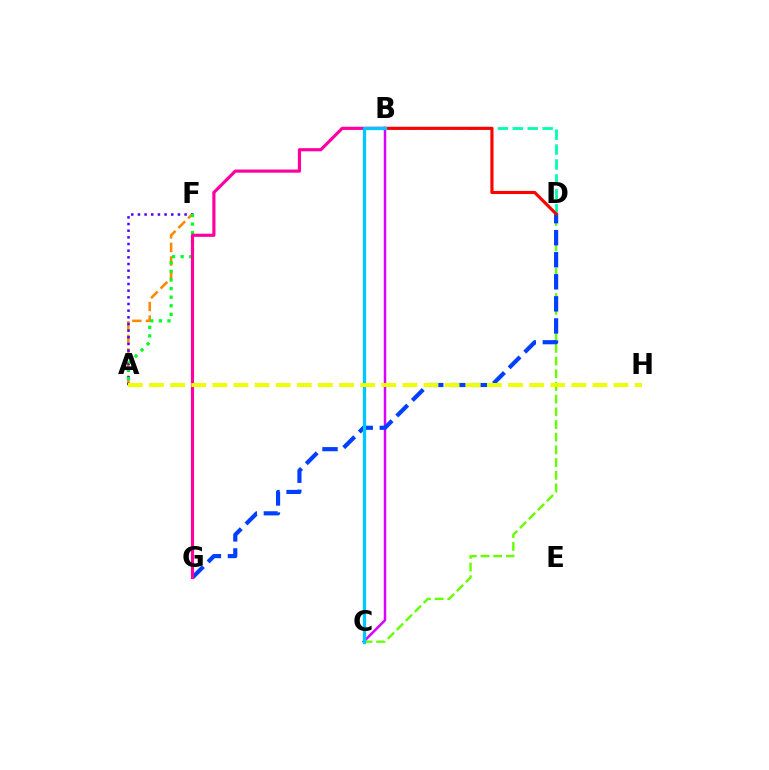{('B', 'C'): [{'color': '#d600ff', 'line_style': 'solid', 'thickness': 1.8}, {'color': '#00c7ff', 'line_style': 'solid', 'thickness': 2.38}], ('A', 'F'): [{'color': '#ff8800', 'line_style': 'dashed', 'thickness': 1.85}, {'color': '#4f00ff', 'line_style': 'dotted', 'thickness': 1.81}, {'color': '#00ff27', 'line_style': 'dotted', 'thickness': 2.33}], ('B', 'D'): [{'color': '#00ffaf', 'line_style': 'dashed', 'thickness': 2.03}, {'color': '#ff0000', 'line_style': 'solid', 'thickness': 2.26}], ('C', 'D'): [{'color': '#66ff00', 'line_style': 'dashed', 'thickness': 1.72}], ('D', 'G'): [{'color': '#003fff', 'line_style': 'dashed', 'thickness': 3.0}], ('B', 'G'): [{'color': '#ff00a0', 'line_style': 'solid', 'thickness': 2.27}], ('A', 'H'): [{'color': '#eeff00', 'line_style': 'dashed', 'thickness': 2.87}]}